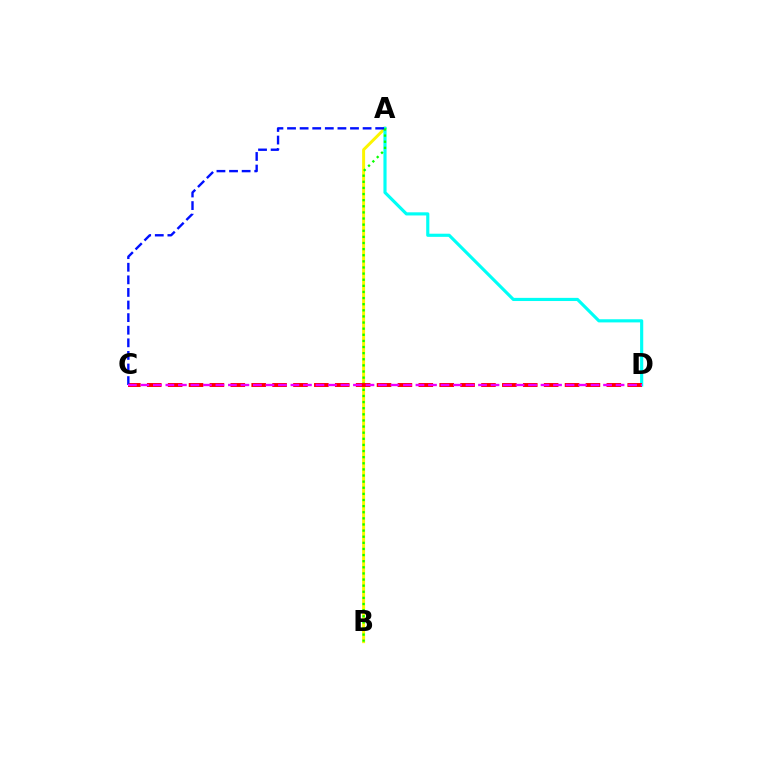{('A', 'B'): [{'color': '#fcf500', 'line_style': 'solid', 'thickness': 2.14}, {'color': '#08ff00', 'line_style': 'dotted', 'thickness': 1.66}], ('A', 'D'): [{'color': '#00fff6', 'line_style': 'solid', 'thickness': 2.27}], ('C', 'D'): [{'color': '#ff0000', 'line_style': 'dashed', 'thickness': 2.84}, {'color': '#ee00ff', 'line_style': 'dashed', 'thickness': 1.7}], ('A', 'C'): [{'color': '#0010ff', 'line_style': 'dashed', 'thickness': 1.71}]}